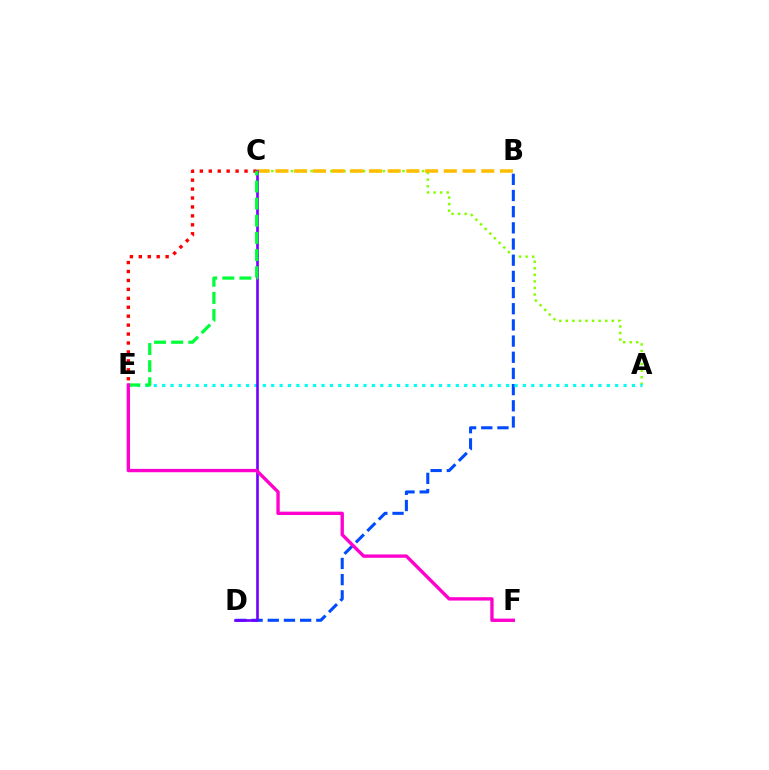{('A', 'C'): [{'color': '#84ff00', 'line_style': 'dotted', 'thickness': 1.78}], ('B', 'C'): [{'color': '#ffbd00', 'line_style': 'dashed', 'thickness': 2.54}], ('B', 'D'): [{'color': '#004bff', 'line_style': 'dashed', 'thickness': 2.2}], ('A', 'E'): [{'color': '#00fff6', 'line_style': 'dotted', 'thickness': 2.28}], ('C', 'E'): [{'color': '#ff0000', 'line_style': 'dotted', 'thickness': 2.43}, {'color': '#00ff39', 'line_style': 'dashed', 'thickness': 2.33}], ('C', 'D'): [{'color': '#7200ff', 'line_style': 'solid', 'thickness': 1.9}], ('E', 'F'): [{'color': '#ff00cf', 'line_style': 'solid', 'thickness': 2.42}]}